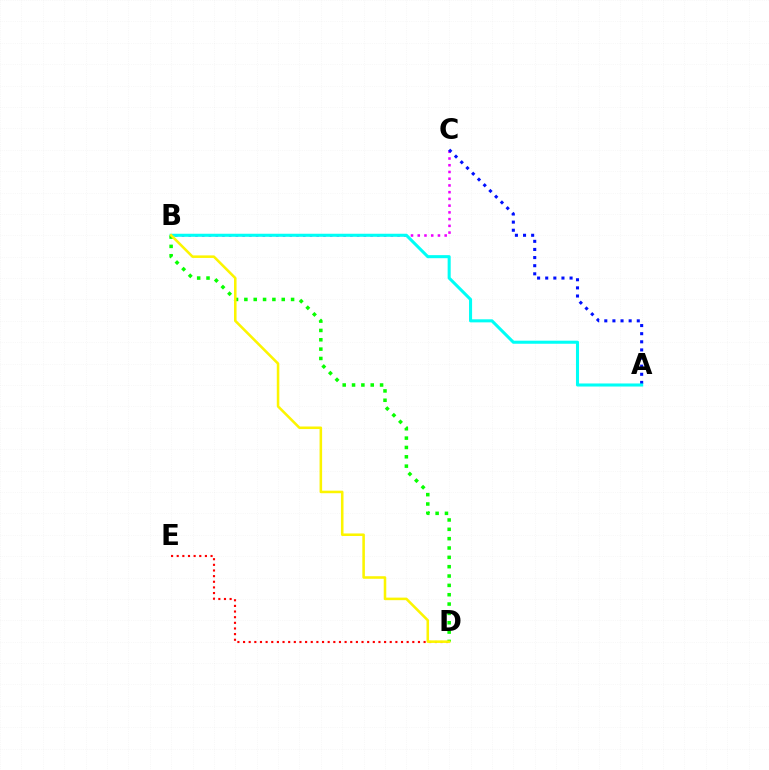{('B', 'C'): [{'color': '#ee00ff', 'line_style': 'dotted', 'thickness': 1.83}], ('D', 'E'): [{'color': '#ff0000', 'line_style': 'dotted', 'thickness': 1.53}], ('A', 'C'): [{'color': '#0010ff', 'line_style': 'dotted', 'thickness': 2.21}], ('A', 'B'): [{'color': '#00fff6', 'line_style': 'solid', 'thickness': 2.2}], ('B', 'D'): [{'color': '#08ff00', 'line_style': 'dotted', 'thickness': 2.54}, {'color': '#fcf500', 'line_style': 'solid', 'thickness': 1.84}]}